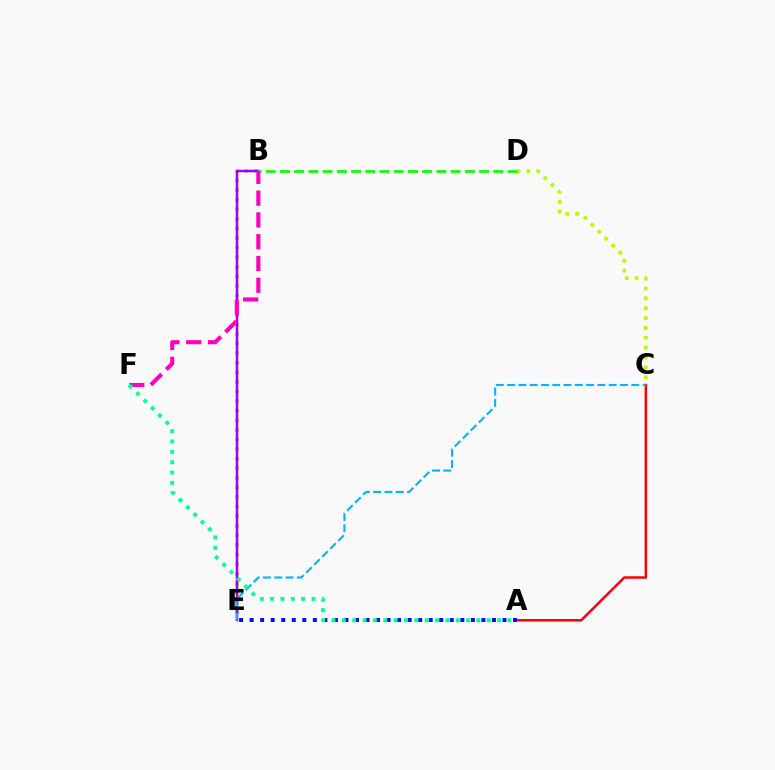{('B', 'E'): [{'color': '#ffa500', 'line_style': 'dotted', 'thickness': 2.61}, {'color': '#9b00ff', 'line_style': 'solid', 'thickness': 1.79}], ('C', 'D'): [{'color': '#b3ff00', 'line_style': 'dotted', 'thickness': 2.68}], ('A', 'C'): [{'color': '#ff0000', 'line_style': 'solid', 'thickness': 1.81}], ('C', 'E'): [{'color': '#00b5ff', 'line_style': 'dashed', 'thickness': 1.53}], ('A', 'E'): [{'color': '#0010ff', 'line_style': 'dotted', 'thickness': 2.86}], ('B', 'D'): [{'color': '#08ff00', 'line_style': 'dashed', 'thickness': 1.93}], ('B', 'F'): [{'color': '#ff00bd', 'line_style': 'dashed', 'thickness': 2.96}], ('A', 'F'): [{'color': '#00ff9d', 'line_style': 'dotted', 'thickness': 2.81}]}